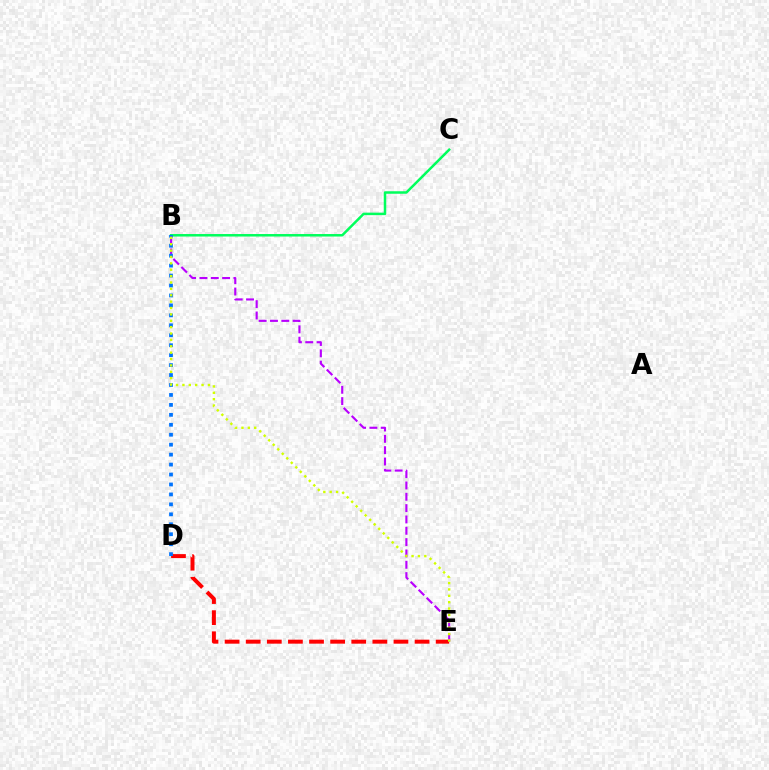{('B', 'C'): [{'color': '#00ff5c', 'line_style': 'solid', 'thickness': 1.8}], ('D', 'E'): [{'color': '#ff0000', 'line_style': 'dashed', 'thickness': 2.87}], ('B', 'E'): [{'color': '#b900ff', 'line_style': 'dashed', 'thickness': 1.54}, {'color': '#d1ff00', 'line_style': 'dotted', 'thickness': 1.73}], ('B', 'D'): [{'color': '#0074ff', 'line_style': 'dotted', 'thickness': 2.7}]}